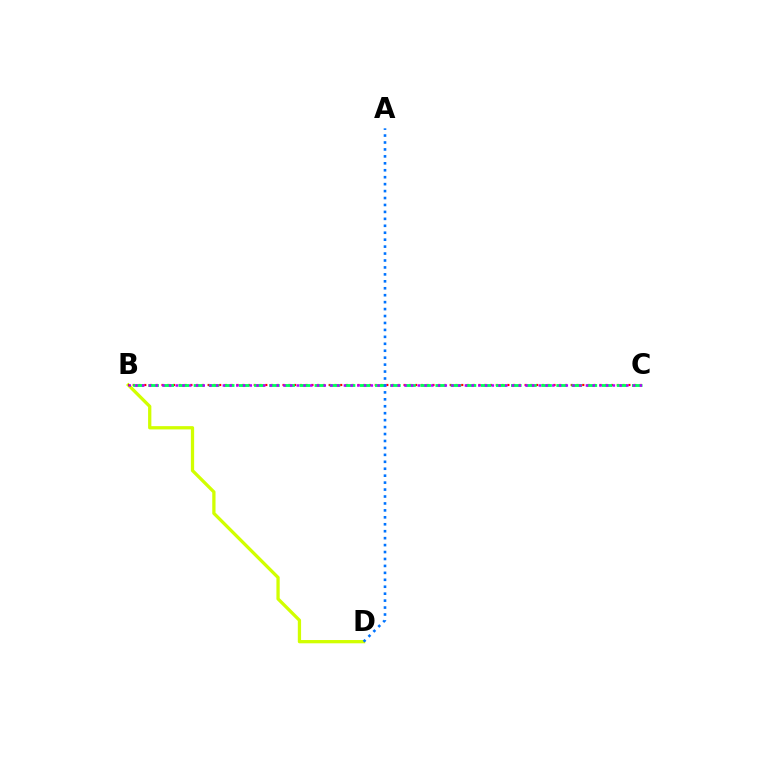{('B', 'D'): [{'color': '#d1ff00', 'line_style': 'solid', 'thickness': 2.36}], ('B', 'C'): [{'color': '#ff0000', 'line_style': 'dotted', 'thickness': 1.57}, {'color': '#00ff5c', 'line_style': 'dashed', 'thickness': 2.05}, {'color': '#b900ff', 'line_style': 'dotted', 'thickness': 1.83}], ('A', 'D'): [{'color': '#0074ff', 'line_style': 'dotted', 'thickness': 1.89}]}